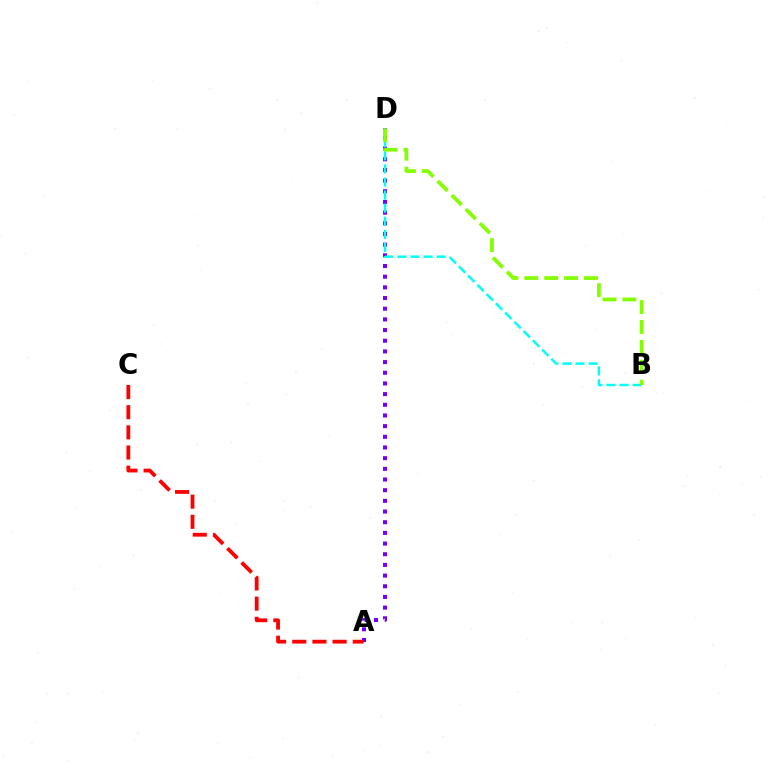{('A', 'D'): [{'color': '#7200ff', 'line_style': 'dotted', 'thickness': 2.9}], ('A', 'C'): [{'color': '#ff0000', 'line_style': 'dashed', 'thickness': 2.74}], ('B', 'D'): [{'color': '#00fff6', 'line_style': 'dashed', 'thickness': 1.78}, {'color': '#84ff00', 'line_style': 'dashed', 'thickness': 2.7}]}